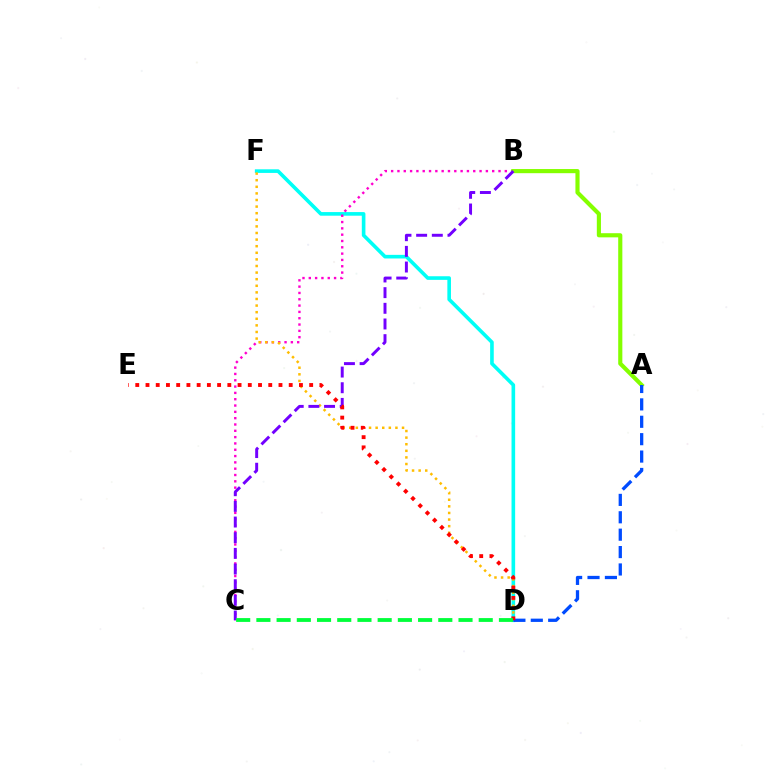{('D', 'F'): [{'color': '#00fff6', 'line_style': 'solid', 'thickness': 2.61}, {'color': '#ffbd00', 'line_style': 'dotted', 'thickness': 1.79}], ('B', 'C'): [{'color': '#ff00cf', 'line_style': 'dotted', 'thickness': 1.72}, {'color': '#7200ff', 'line_style': 'dashed', 'thickness': 2.13}], ('A', 'B'): [{'color': '#84ff00', 'line_style': 'solid', 'thickness': 2.98}], ('A', 'D'): [{'color': '#004bff', 'line_style': 'dashed', 'thickness': 2.36}], ('D', 'E'): [{'color': '#ff0000', 'line_style': 'dotted', 'thickness': 2.78}], ('C', 'D'): [{'color': '#00ff39', 'line_style': 'dashed', 'thickness': 2.75}]}